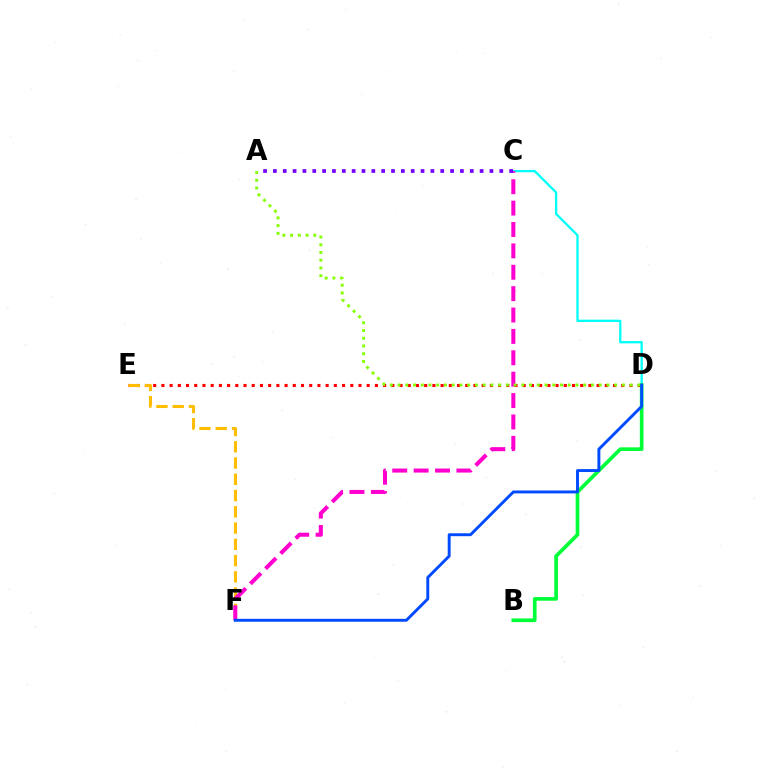{('D', 'E'): [{'color': '#ff0000', 'line_style': 'dotted', 'thickness': 2.23}], ('C', 'D'): [{'color': '#00fff6', 'line_style': 'solid', 'thickness': 1.65}], ('E', 'F'): [{'color': '#ffbd00', 'line_style': 'dashed', 'thickness': 2.21}], ('C', 'F'): [{'color': '#ff00cf', 'line_style': 'dashed', 'thickness': 2.9}], ('B', 'D'): [{'color': '#00ff39', 'line_style': 'solid', 'thickness': 2.65}], ('A', 'D'): [{'color': '#84ff00', 'line_style': 'dotted', 'thickness': 2.1}], ('D', 'F'): [{'color': '#004bff', 'line_style': 'solid', 'thickness': 2.11}], ('A', 'C'): [{'color': '#7200ff', 'line_style': 'dotted', 'thickness': 2.67}]}